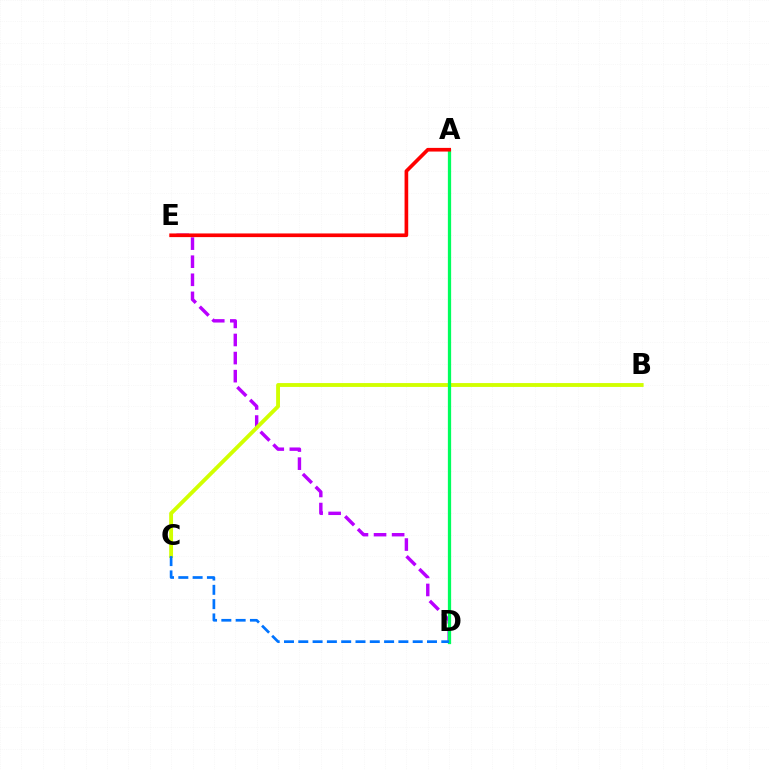{('D', 'E'): [{'color': '#b900ff', 'line_style': 'dashed', 'thickness': 2.46}], ('B', 'C'): [{'color': '#d1ff00', 'line_style': 'solid', 'thickness': 2.78}], ('A', 'D'): [{'color': '#00ff5c', 'line_style': 'solid', 'thickness': 2.34}], ('C', 'D'): [{'color': '#0074ff', 'line_style': 'dashed', 'thickness': 1.94}], ('A', 'E'): [{'color': '#ff0000', 'line_style': 'solid', 'thickness': 2.64}]}